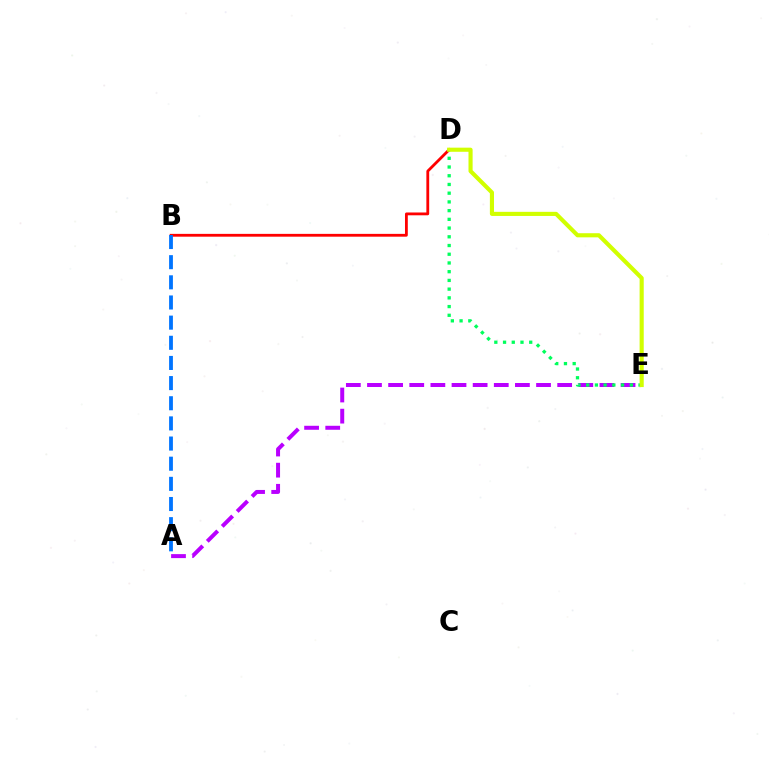{('B', 'D'): [{'color': '#ff0000', 'line_style': 'solid', 'thickness': 2.02}], ('A', 'E'): [{'color': '#b900ff', 'line_style': 'dashed', 'thickness': 2.87}], ('A', 'B'): [{'color': '#0074ff', 'line_style': 'dashed', 'thickness': 2.74}], ('D', 'E'): [{'color': '#00ff5c', 'line_style': 'dotted', 'thickness': 2.37}, {'color': '#d1ff00', 'line_style': 'solid', 'thickness': 2.97}]}